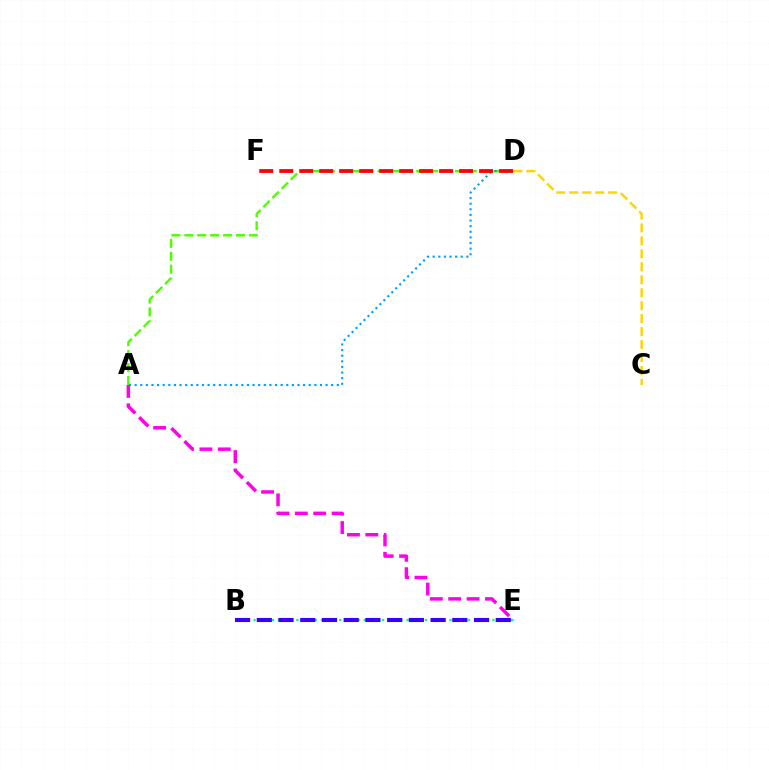{('A', 'E'): [{'color': '#ff00ed', 'line_style': 'dashed', 'thickness': 2.5}], ('A', 'D'): [{'color': '#4fff00', 'line_style': 'dashed', 'thickness': 1.75}, {'color': '#009eff', 'line_style': 'dotted', 'thickness': 1.53}], ('B', 'E'): [{'color': '#00ff86', 'line_style': 'dotted', 'thickness': 1.66}, {'color': '#3700ff', 'line_style': 'dashed', 'thickness': 2.95}], ('D', 'F'): [{'color': '#ff0000', 'line_style': 'dashed', 'thickness': 2.71}], ('C', 'D'): [{'color': '#ffd500', 'line_style': 'dashed', 'thickness': 1.76}]}